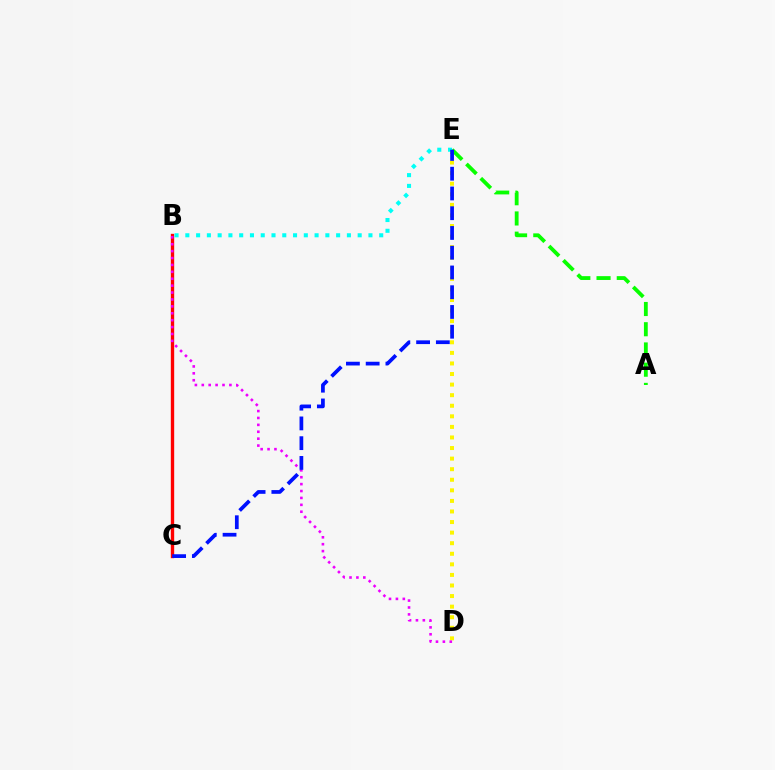{('B', 'C'): [{'color': '#ff0000', 'line_style': 'solid', 'thickness': 2.42}], ('D', 'E'): [{'color': '#fcf500', 'line_style': 'dotted', 'thickness': 2.87}], ('A', 'E'): [{'color': '#08ff00', 'line_style': 'dashed', 'thickness': 2.75}], ('B', 'E'): [{'color': '#00fff6', 'line_style': 'dotted', 'thickness': 2.93}], ('B', 'D'): [{'color': '#ee00ff', 'line_style': 'dotted', 'thickness': 1.88}], ('C', 'E'): [{'color': '#0010ff', 'line_style': 'dashed', 'thickness': 2.68}]}